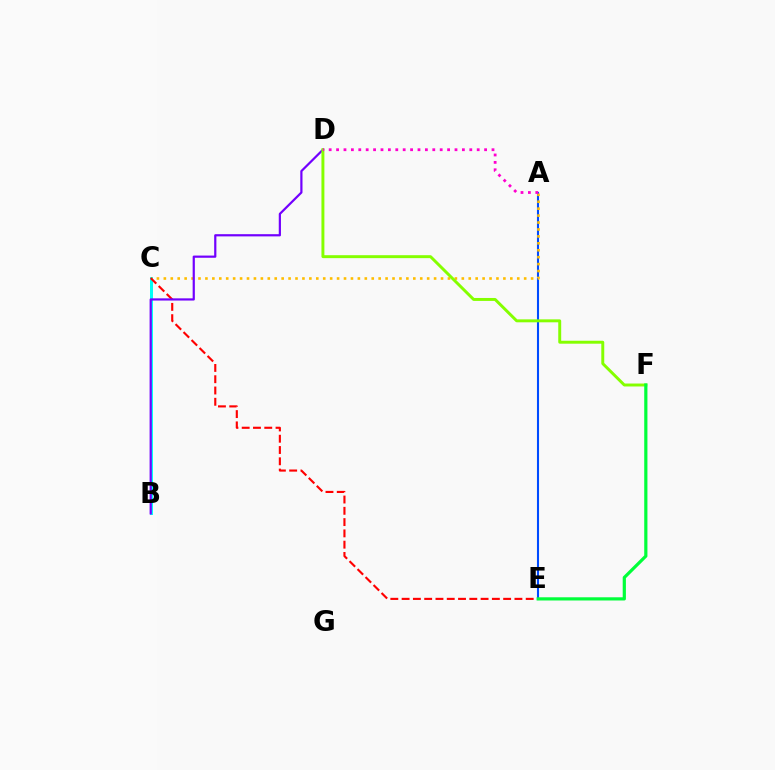{('A', 'E'): [{'color': '#004bff', 'line_style': 'solid', 'thickness': 1.5}], ('B', 'C'): [{'color': '#00fff6', 'line_style': 'solid', 'thickness': 2.15}], ('A', 'C'): [{'color': '#ffbd00', 'line_style': 'dotted', 'thickness': 1.88}], ('C', 'E'): [{'color': '#ff0000', 'line_style': 'dashed', 'thickness': 1.53}], ('B', 'D'): [{'color': '#7200ff', 'line_style': 'solid', 'thickness': 1.59}], ('D', 'F'): [{'color': '#84ff00', 'line_style': 'solid', 'thickness': 2.12}], ('E', 'F'): [{'color': '#00ff39', 'line_style': 'solid', 'thickness': 2.3}], ('A', 'D'): [{'color': '#ff00cf', 'line_style': 'dotted', 'thickness': 2.01}]}